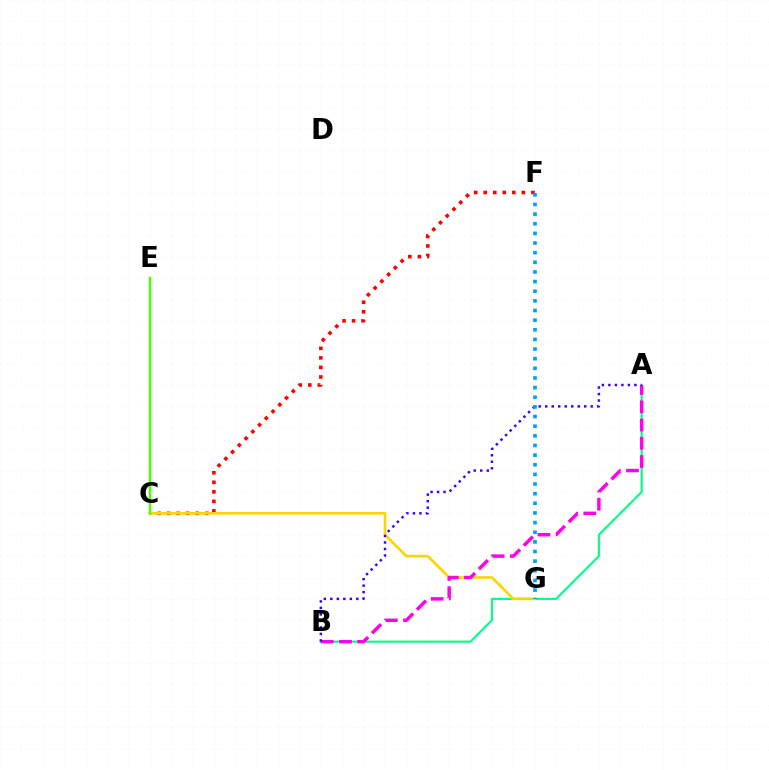{('A', 'B'): [{'color': '#00ff86', 'line_style': 'solid', 'thickness': 1.54}, {'color': '#ff00ed', 'line_style': 'dashed', 'thickness': 2.48}, {'color': '#3700ff', 'line_style': 'dotted', 'thickness': 1.77}], ('C', 'F'): [{'color': '#ff0000', 'line_style': 'dotted', 'thickness': 2.59}], ('C', 'G'): [{'color': '#ffd500', 'line_style': 'solid', 'thickness': 1.91}], ('C', 'E'): [{'color': '#4fff00', 'line_style': 'solid', 'thickness': 1.73}], ('F', 'G'): [{'color': '#009eff', 'line_style': 'dotted', 'thickness': 2.62}]}